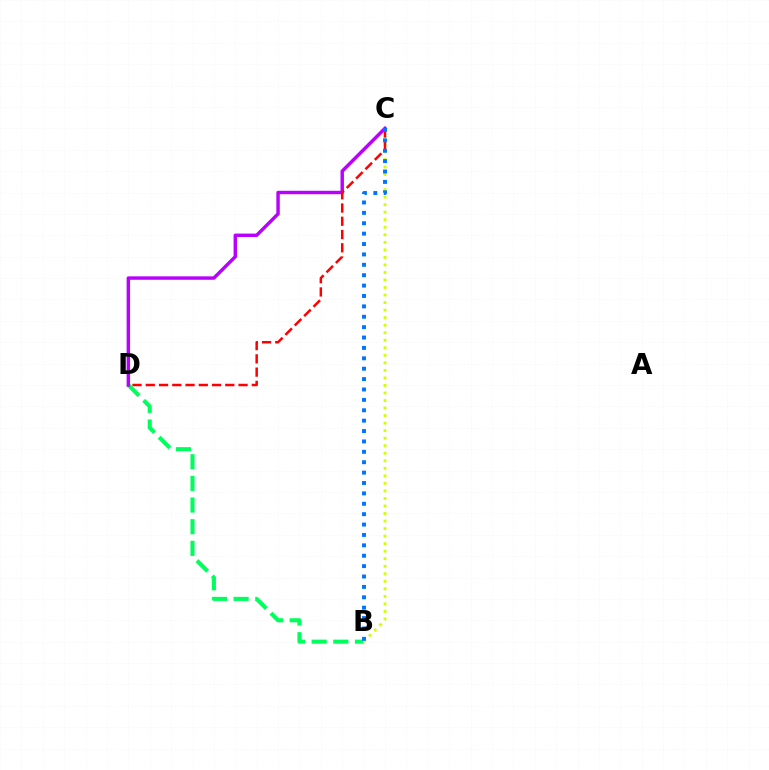{('B', 'D'): [{'color': '#00ff5c', 'line_style': 'dashed', 'thickness': 2.94}], ('B', 'C'): [{'color': '#d1ff00', 'line_style': 'dotted', 'thickness': 2.05}, {'color': '#0074ff', 'line_style': 'dotted', 'thickness': 2.82}], ('C', 'D'): [{'color': '#b900ff', 'line_style': 'solid', 'thickness': 2.47}, {'color': '#ff0000', 'line_style': 'dashed', 'thickness': 1.8}]}